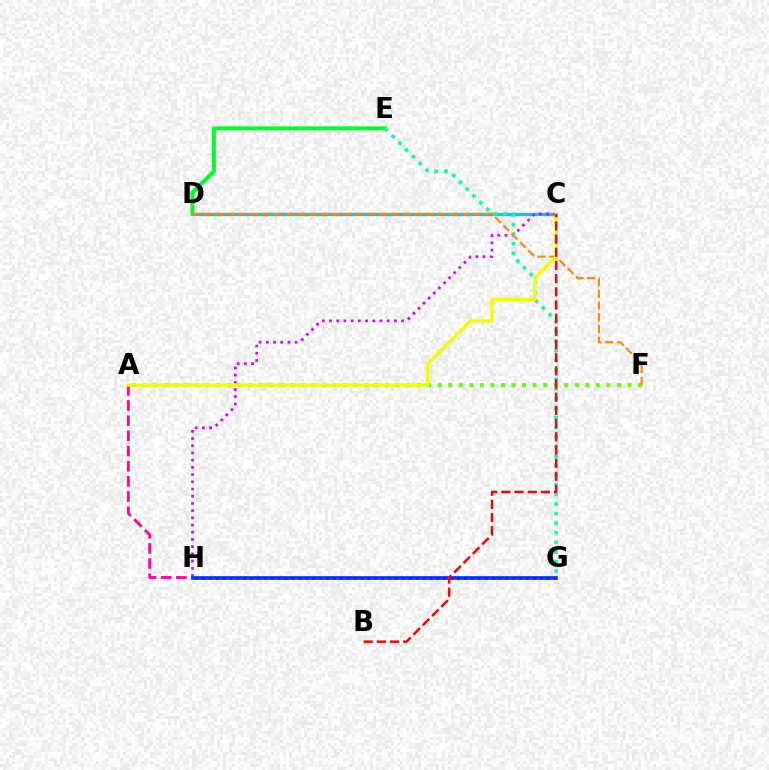{('A', 'H'): [{'color': '#ff00a0', 'line_style': 'dashed', 'thickness': 2.06}], ('C', 'D'): [{'color': '#00c7ff', 'line_style': 'solid', 'thickness': 2.36}], ('D', 'E'): [{'color': '#00ff27', 'line_style': 'solid', 'thickness': 2.81}], ('C', 'H'): [{'color': '#d600ff', 'line_style': 'dotted', 'thickness': 1.96}], ('A', 'F'): [{'color': '#66ff00', 'line_style': 'dotted', 'thickness': 2.86}], ('E', 'G'): [{'color': '#00ffaf', 'line_style': 'dotted', 'thickness': 2.6}], ('G', 'H'): [{'color': '#003fff', 'line_style': 'solid', 'thickness': 2.7}, {'color': '#4f00ff', 'line_style': 'dotted', 'thickness': 1.88}], ('D', 'F'): [{'color': '#ff8800', 'line_style': 'dashed', 'thickness': 1.59}], ('A', 'C'): [{'color': '#eeff00', 'line_style': 'solid', 'thickness': 2.4}], ('B', 'C'): [{'color': '#ff0000', 'line_style': 'dashed', 'thickness': 1.79}]}